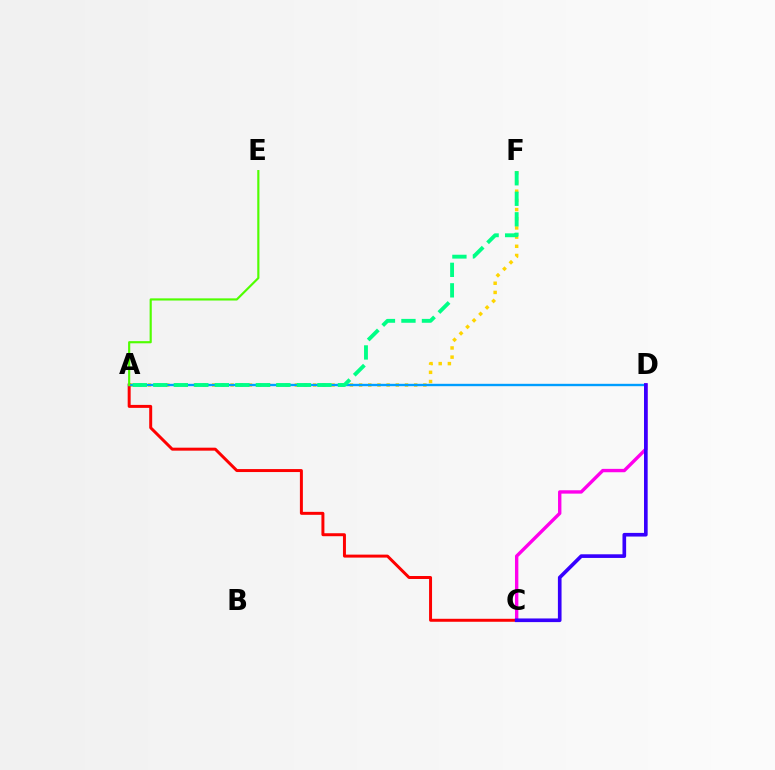{('A', 'F'): [{'color': '#ffd500', 'line_style': 'dotted', 'thickness': 2.49}, {'color': '#00ff86', 'line_style': 'dashed', 'thickness': 2.79}], ('A', 'C'): [{'color': '#ff0000', 'line_style': 'solid', 'thickness': 2.14}], ('A', 'D'): [{'color': '#009eff', 'line_style': 'solid', 'thickness': 1.71}], ('C', 'D'): [{'color': '#ff00ed', 'line_style': 'solid', 'thickness': 2.43}, {'color': '#3700ff', 'line_style': 'solid', 'thickness': 2.63}], ('A', 'E'): [{'color': '#4fff00', 'line_style': 'solid', 'thickness': 1.55}]}